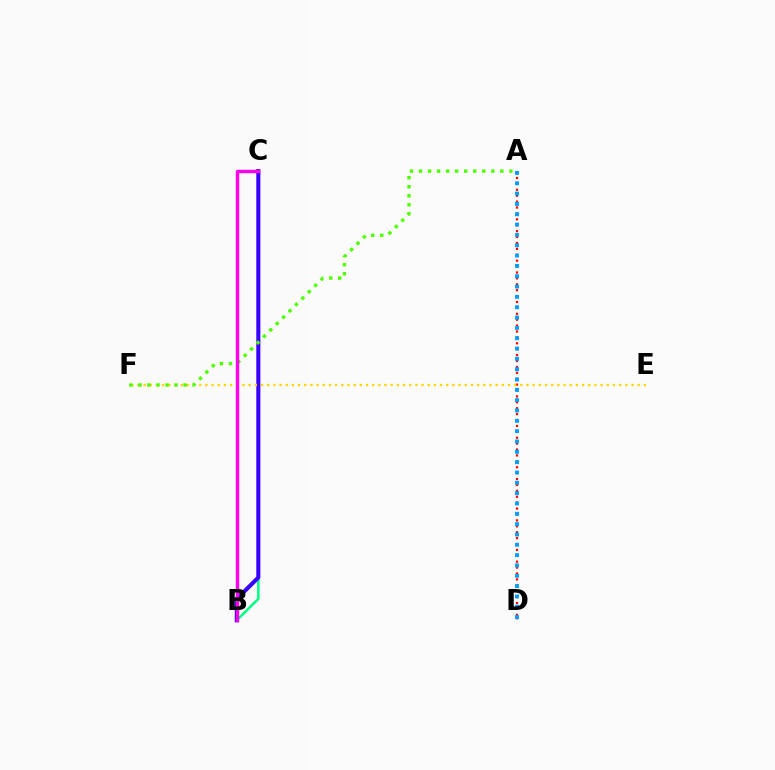{('A', 'D'): [{'color': '#ff0000', 'line_style': 'dotted', 'thickness': 1.6}, {'color': '#009eff', 'line_style': 'dotted', 'thickness': 2.81}], ('B', 'C'): [{'color': '#00ff86', 'line_style': 'solid', 'thickness': 1.81}, {'color': '#3700ff', 'line_style': 'solid', 'thickness': 2.94}, {'color': '#ff00ed', 'line_style': 'solid', 'thickness': 2.45}], ('E', 'F'): [{'color': '#ffd500', 'line_style': 'dotted', 'thickness': 1.68}], ('A', 'F'): [{'color': '#4fff00', 'line_style': 'dotted', 'thickness': 2.45}]}